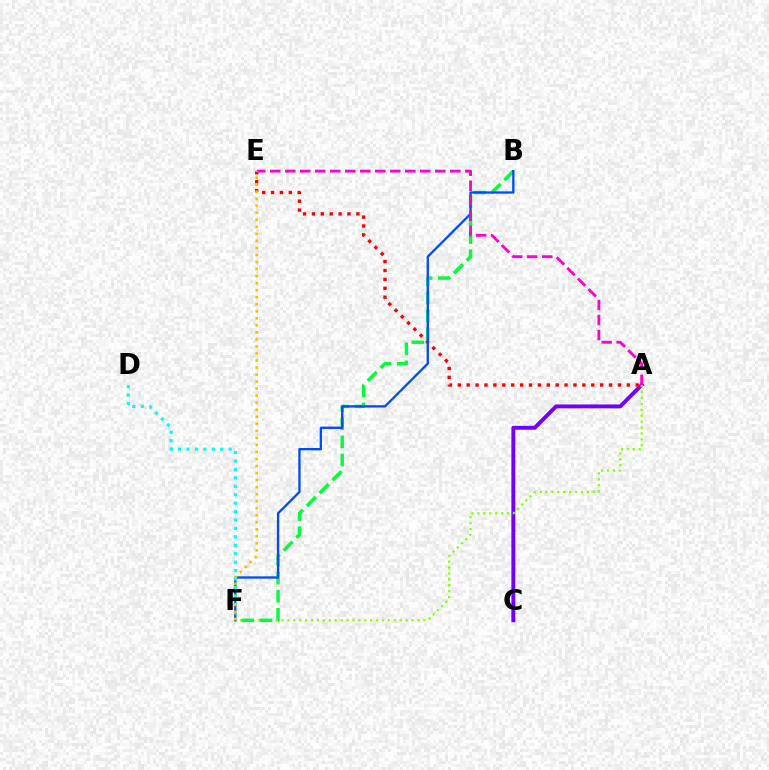{('A', 'C'): [{'color': '#7200ff', 'line_style': 'solid', 'thickness': 2.81}], ('A', 'E'): [{'color': '#ff0000', 'line_style': 'dotted', 'thickness': 2.42}, {'color': '#ff00cf', 'line_style': 'dashed', 'thickness': 2.04}], ('A', 'F'): [{'color': '#84ff00', 'line_style': 'dotted', 'thickness': 1.61}], ('B', 'F'): [{'color': '#00ff39', 'line_style': 'dashed', 'thickness': 2.46}, {'color': '#004bff', 'line_style': 'solid', 'thickness': 1.67}], ('D', 'F'): [{'color': '#00fff6', 'line_style': 'dotted', 'thickness': 2.29}], ('E', 'F'): [{'color': '#ffbd00', 'line_style': 'dotted', 'thickness': 1.91}]}